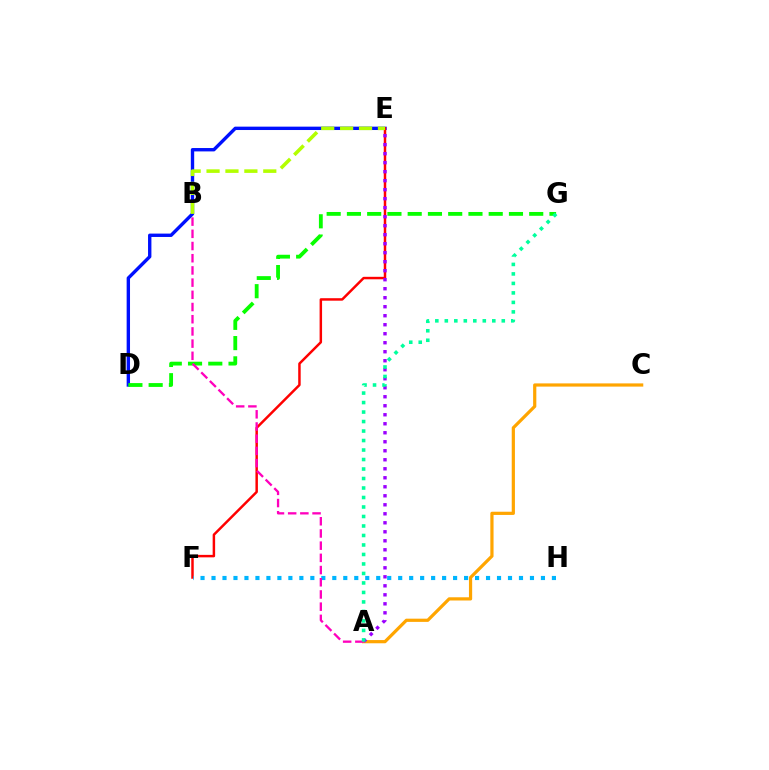{('D', 'E'): [{'color': '#0010ff', 'line_style': 'solid', 'thickness': 2.43}], ('A', 'C'): [{'color': '#ffa500', 'line_style': 'solid', 'thickness': 2.31}], ('E', 'F'): [{'color': '#ff0000', 'line_style': 'solid', 'thickness': 1.78}], ('D', 'G'): [{'color': '#08ff00', 'line_style': 'dashed', 'thickness': 2.75}], ('B', 'E'): [{'color': '#b3ff00', 'line_style': 'dashed', 'thickness': 2.57}], ('F', 'H'): [{'color': '#00b5ff', 'line_style': 'dotted', 'thickness': 2.98}], ('A', 'E'): [{'color': '#9b00ff', 'line_style': 'dotted', 'thickness': 2.45}], ('A', 'B'): [{'color': '#ff00bd', 'line_style': 'dashed', 'thickness': 1.66}], ('A', 'G'): [{'color': '#00ff9d', 'line_style': 'dotted', 'thickness': 2.58}]}